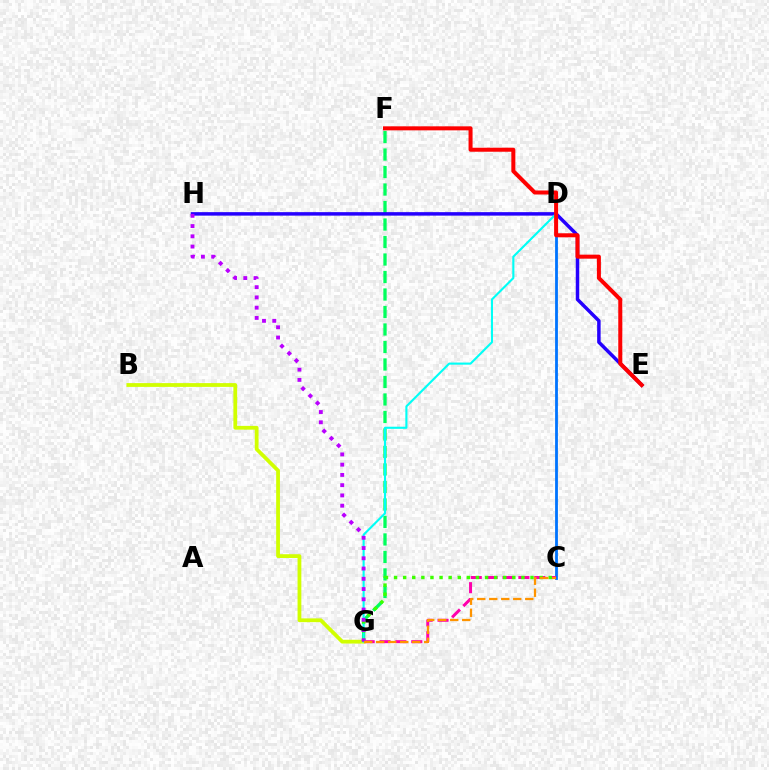{('C', 'D'): [{'color': '#0074ff', 'line_style': 'solid', 'thickness': 2.02}], ('F', 'G'): [{'color': '#00ff5c', 'line_style': 'dashed', 'thickness': 2.38}], ('C', 'G'): [{'color': '#ff00ac', 'line_style': 'dashed', 'thickness': 2.16}, {'color': '#3dff00', 'line_style': 'dotted', 'thickness': 2.47}, {'color': '#ff9400', 'line_style': 'dashed', 'thickness': 1.63}], ('B', 'G'): [{'color': '#d1ff00', 'line_style': 'solid', 'thickness': 2.72}], ('E', 'H'): [{'color': '#2500ff', 'line_style': 'solid', 'thickness': 2.51}], ('D', 'G'): [{'color': '#00fff6', 'line_style': 'solid', 'thickness': 1.52}], ('G', 'H'): [{'color': '#b900ff', 'line_style': 'dotted', 'thickness': 2.78}], ('E', 'F'): [{'color': '#ff0000', 'line_style': 'solid', 'thickness': 2.89}]}